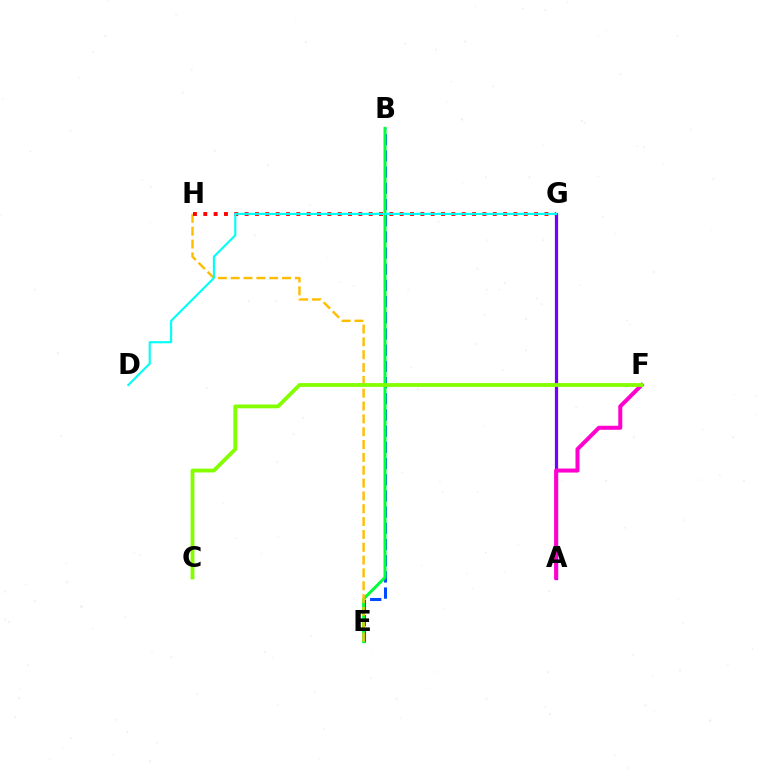{('A', 'G'): [{'color': '#7200ff', 'line_style': 'solid', 'thickness': 2.33}], ('A', 'F'): [{'color': '#ff00cf', 'line_style': 'solid', 'thickness': 2.89}], ('B', 'E'): [{'color': '#004bff', 'line_style': 'dashed', 'thickness': 2.2}, {'color': '#00ff39', 'line_style': 'solid', 'thickness': 2.14}], ('E', 'H'): [{'color': '#ffbd00', 'line_style': 'dashed', 'thickness': 1.74}], ('G', 'H'): [{'color': '#ff0000', 'line_style': 'dotted', 'thickness': 2.81}], ('C', 'F'): [{'color': '#84ff00', 'line_style': 'solid', 'thickness': 2.74}], ('D', 'G'): [{'color': '#00fff6', 'line_style': 'solid', 'thickness': 1.53}]}